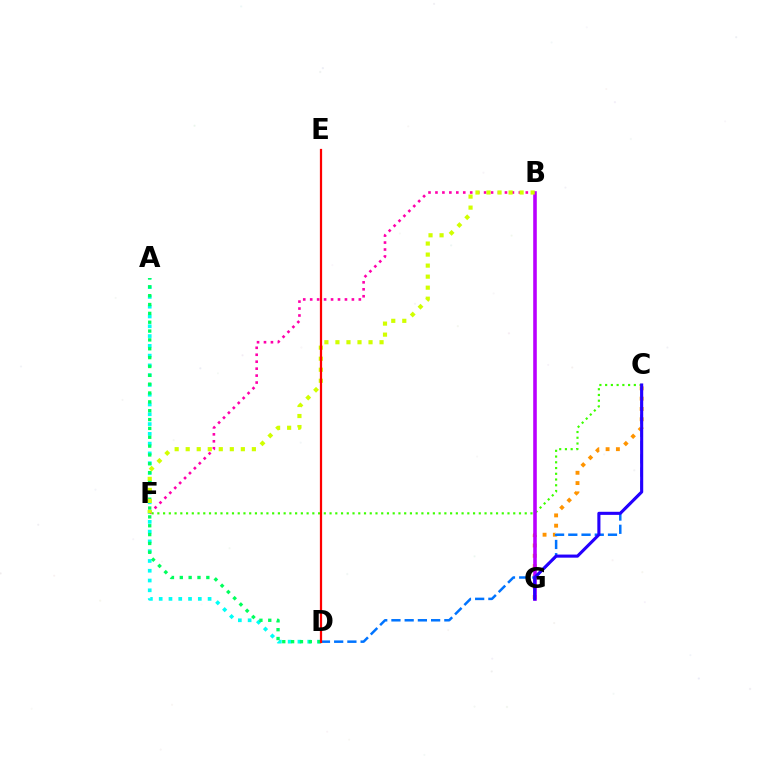{('A', 'D'): [{'color': '#00fff6', 'line_style': 'dotted', 'thickness': 2.66}, {'color': '#00ff5c', 'line_style': 'dotted', 'thickness': 2.4}], ('B', 'F'): [{'color': '#ff00ac', 'line_style': 'dotted', 'thickness': 1.89}, {'color': '#d1ff00', 'line_style': 'dotted', 'thickness': 3.0}], ('C', 'F'): [{'color': '#3dff00', 'line_style': 'dotted', 'thickness': 1.56}], ('C', 'G'): [{'color': '#ff9400', 'line_style': 'dotted', 'thickness': 2.8}, {'color': '#2500ff', 'line_style': 'solid', 'thickness': 2.23}], ('B', 'G'): [{'color': '#b900ff', 'line_style': 'solid', 'thickness': 2.58}], ('C', 'D'): [{'color': '#0074ff', 'line_style': 'dashed', 'thickness': 1.8}], ('D', 'E'): [{'color': '#ff0000', 'line_style': 'solid', 'thickness': 1.61}]}